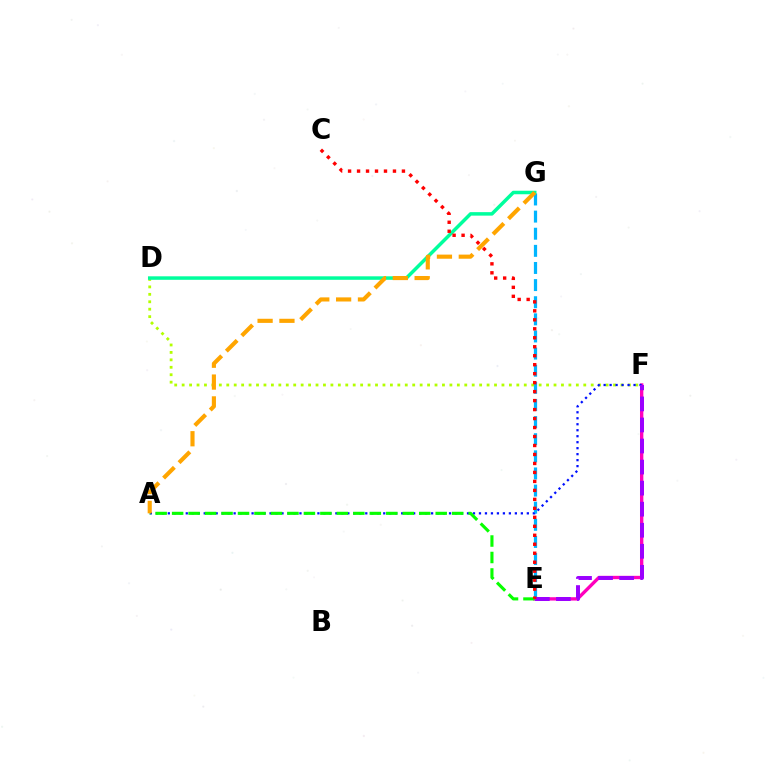{('E', 'G'): [{'color': '#00b5ff', 'line_style': 'dashed', 'thickness': 2.33}], ('D', 'F'): [{'color': '#b3ff00', 'line_style': 'dotted', 'thickness': 2.02}], ('E', 'F'): [{'color': '#ff00bd', 'line_style': 'solid', 'thickness': 2.41}, {'color': '#9b00ff', 'line_style': 'dashed', 'thickness': 2.86}], ('A', 'F'): [{'color': '#0010ff', 'line_style': 'dotted', 'thickness': 1.63}], ('A', 'E'): [{'color': '#08ff00', 'line_style': 'dashed', 'thickness': 2.24}], ('D', 'G'): [{'color': '#00ff9d', 'line_style': 'solid', 'thickness': 2.52}], ('A', 'G'): [{'color': '#ffa500', 'line_style': 'dashed', 'thickness': 2.97}], ('C', 'E'): [{'color': '#ff0000', 'line_style': 'dotted', 'thickness': 2.44}]}